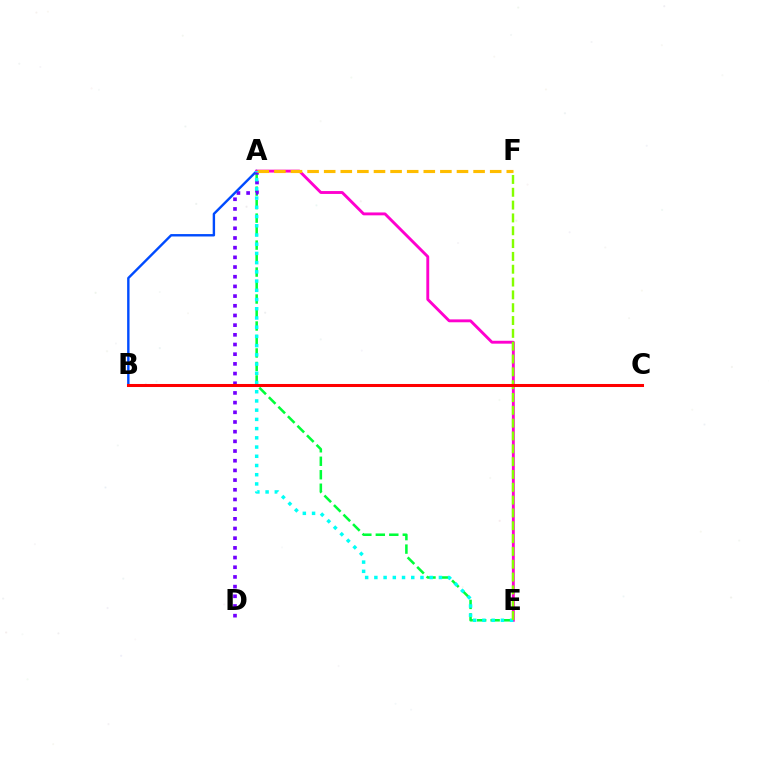{('A', 'E'): [{'color': '#00ff39', 'line_style': 'dashed', 'thickness': 1.83}, {'color': '#ff00cf', 'line_style': 'solid', 'thickness': 2.08}, {'color': '#00fff6', 'line_style': 'dotted', 'thickness': 2.51}], ('A', 'D'): [{'color': '#7200ff', 'line_style': 'dotted', 'thickness': 2.63}], ('A', 'B'): [{'color': '#004bff', 'line_style': 'solid', 'thickness': 1.73}], ('A', 'F'): [{'color': '#ffbd00', 'line_style': 'dashed', 'thickness': 2.26}], ('E', 'F'): [{'color': '#84ff00', 'line_style': 'dashed', 'thickness': 1.74}], ('B', 'C'): [{'color': '#ff0000', 'line_style': 'solid', 'thickness': 2.19}]}